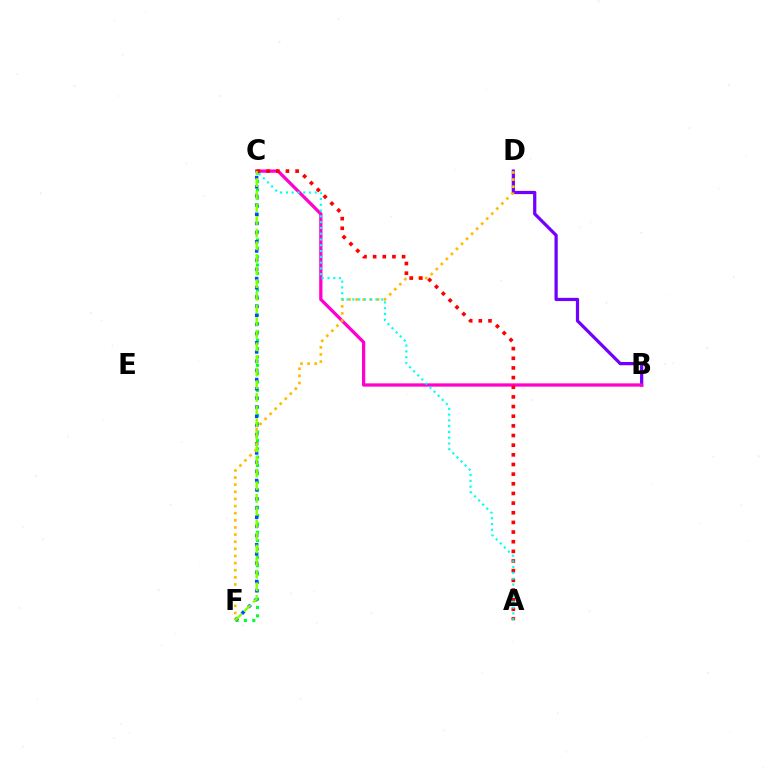{('C', 'F'): [{'color': '#00ff39', 'line_style': 'dotted', 'thickness': 2.27}, {'color': '#004bff', 'line_style': 'dotted', 'thickness': 2.49}, {'color': '#84ff00', 'line_style': 'dashed', 'thickness': 1.72}], ('B', 'D'): [{'color': '#7200ff', 'line_style': 'solid', 'thickness': 2.33}], ('B', 'C'): [{'color': '#ff00cf', 'line_style': 'solid', 'thickness': 2.35}], ('D', 'F'): [{'color': '#ffbd00', 'line_style': 'dotted', 'thickness': 1.94}], ('A', 'C'): [{'color': '#ff0000', 'line_style': 'dotted', 'thickness': 2.62}, {'color': '#00fff6', 'line_style': 'dotted', 'thickness': 1.57}]}